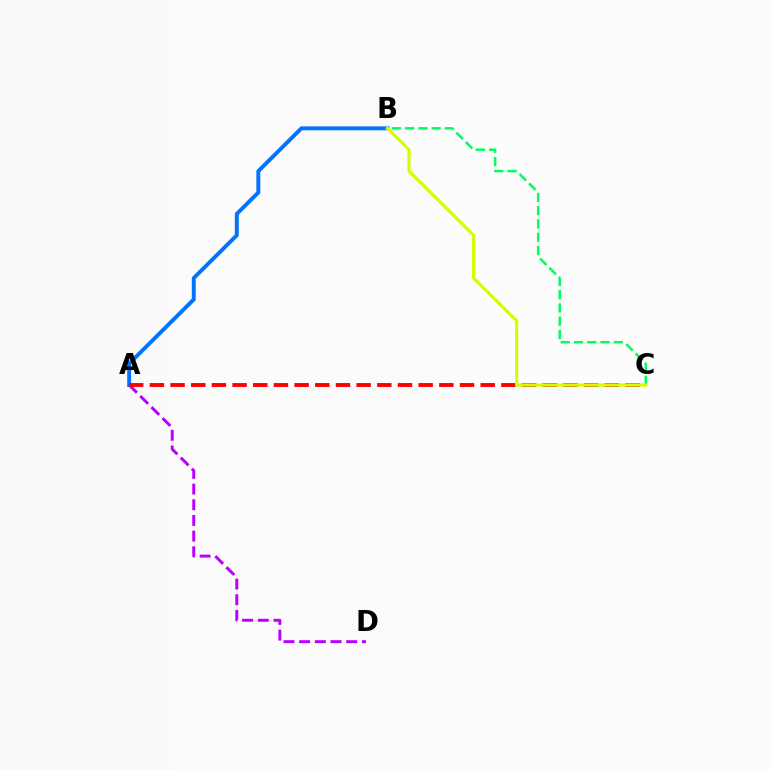{('A', 'B'): [{'color': '#0074ff', 'line_style': 'solid', 'thickness': 2.82}], ('B', 'C'): [{'color': '#00ff5c', 'line_style': 'dashed', 'thickness': 1.8}, {'color': '#d1ff00', 'line_style': 'solid', 'thickness': 2.29}], ('A', 'D'): [{'color': '#b900ff', 'line_style': 'dashed', 'thickness': 2.13}], ('A', 'C'): [{'color': '#ff0000', 'line_style': 'dashed', 'thickness': 2.81}]}